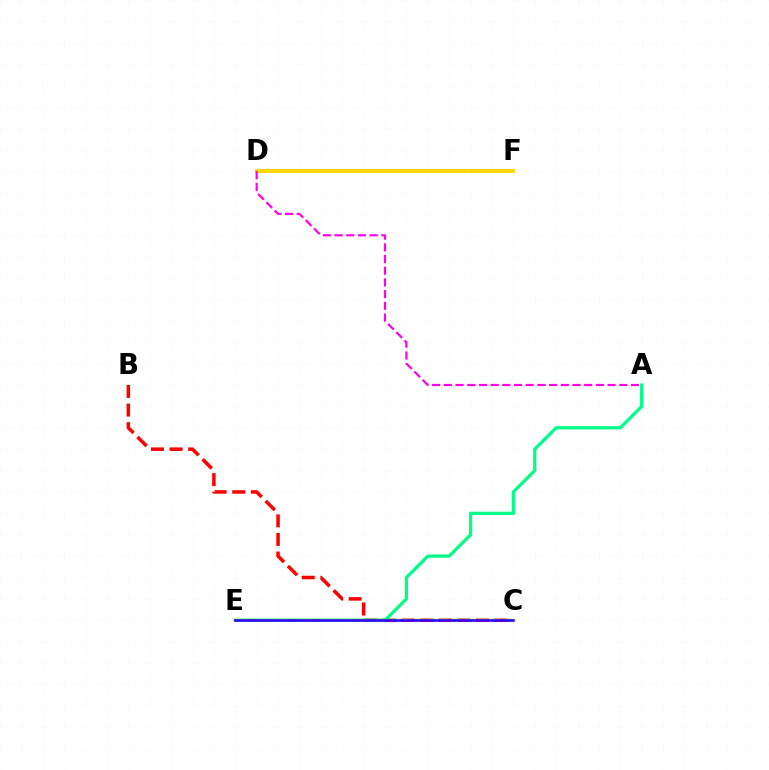{('C', 'E'): [{'color': '#009eff', 'line_style': 'dotted', 'thickness': 2.12}, {'color': '#4fff00', 'line_style': 'dashed', 'thickness': 1.74}, {'color': '#3700ff', 'line_style': 'solid', 'thickness': 1.86}], ('B', 'C'): [{'color': '#ff0000', 'line_style': 'dashed', 'thickness': 2.52}], ('A', 'E'): [{'color': '#00ff86', 'line_style': 'solid', 'thickness': 2.33}], ('D', 'F'): [{'color': '#ffd500', 'line_style': 'solid', 'thickness': 2.76}], ('A', 'D'): [{'color': '#ff00ed', 'line_style': 'dashed', 'thickness': 1.59}]}